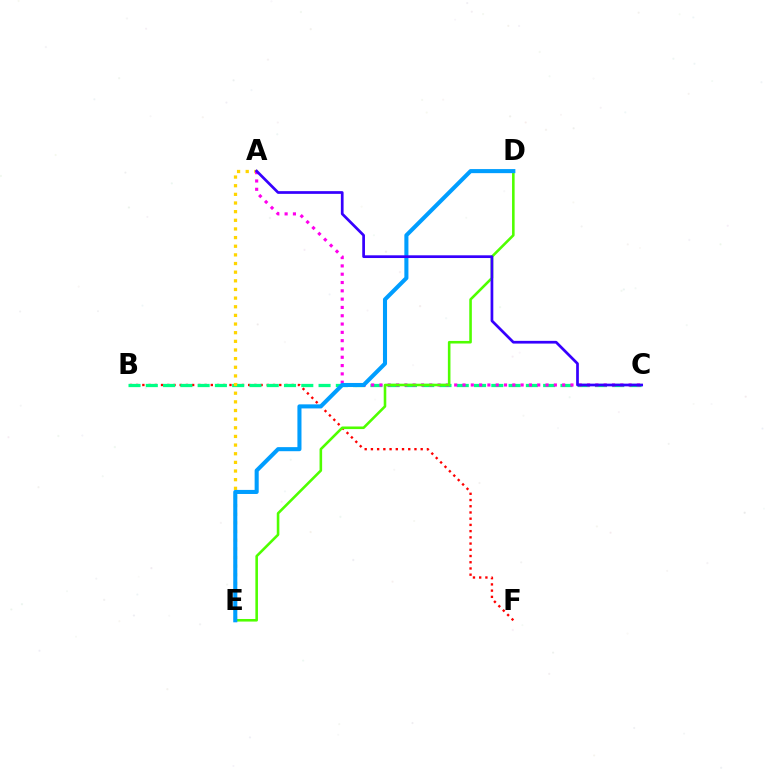{('B', 'F'): [{'color': '#ff0000', 'line_style': 'dotted', 'thickness': 1.69}], ('B', 'C'): [{'color': '#00ff86', 'line_style': 'dashed', 'thickness': 2.35}], ('A', 'E'): [{'color': '#ffd500', 'line_style': 'dotted', 'thickness': 2.35}], ('A', 'C'): [{'color': '#ff00ed', 'line_style': 'dotted', 'thickness': 2.26}, {'color': '#3700ff', 'line_style': 'solid', 'thickness': 1.96}], ('D', 'E'): [{'color': '#4fff00', 'line_style': 'solid', 'thickness': 1.86}, {'color': '#009eff', 'line_style': 'solid', 'thickness': 2.93}]}